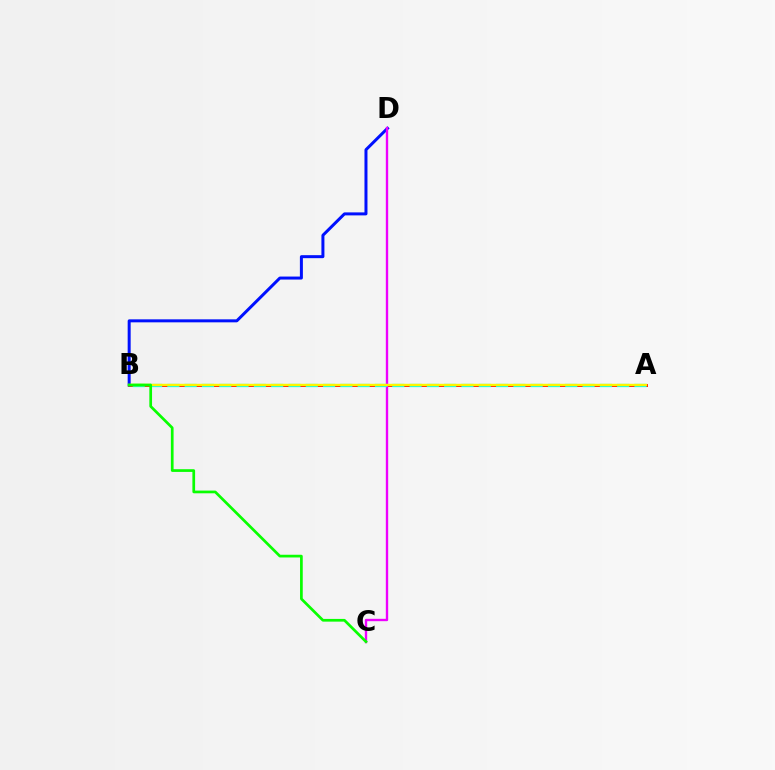{('A', 'B'): [{'color': '#ff0000', 'line_style': 'solid', 'thickness': 2.1}, {'color': '#00fff6', 'line_style': 'dashed', 'thickness': 2.35}, {'color': '#fcf500', 'line_style': 'solid', 'thickness': 1.74}], ('B', 'D'): [{'color': '#0010ff', 'line_style': 'solid', 'thickness': 2.16}], ('C', 'D'): [{'color': '#ee00ff', 'line_style': 'solid', 'thickness': 1.7}], ('B', 'C'): [{'color': '#08ff00', 'line_style': 'solid', 'thickness': 1.95}]}